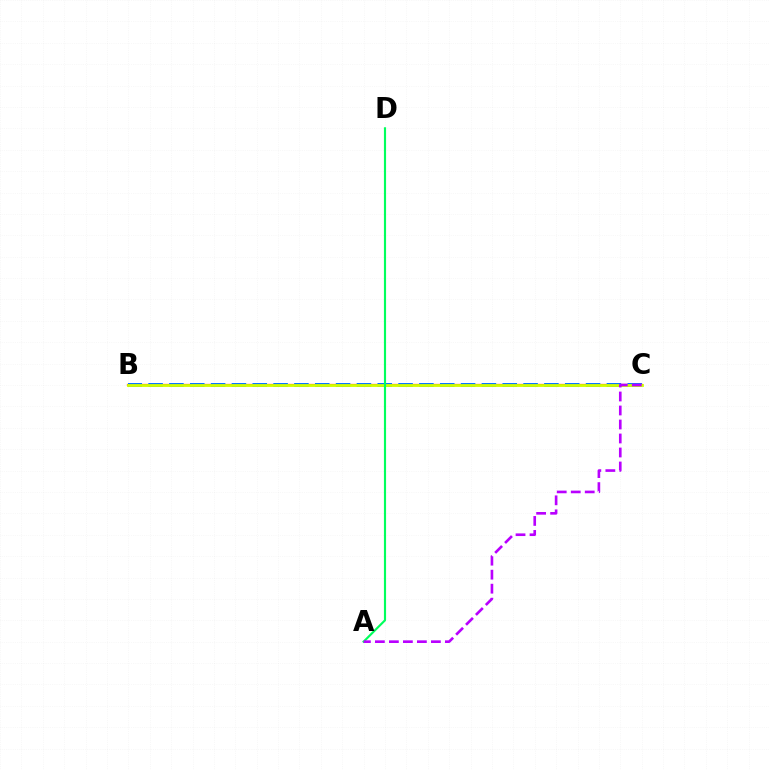{('B', 'C'): [{'color': '#ff0000', 'line_style': 'solid', 'thickness': 1.59}, {'color': '#0074ff', 'line_style': 'dashed', 'thickness': 2.83}, {'color': '#d1ff00', 'line_style': 'solid', 'thickness': 2.03}], ('A', 'D'): [{'color': '#00ff5c', 'line_style': 'solid', 'thickness': 1.55}], ('A', 'C'): [{'color': '#b900ff', 'line_style': 'dashed', 'thickness': 1.9}]}